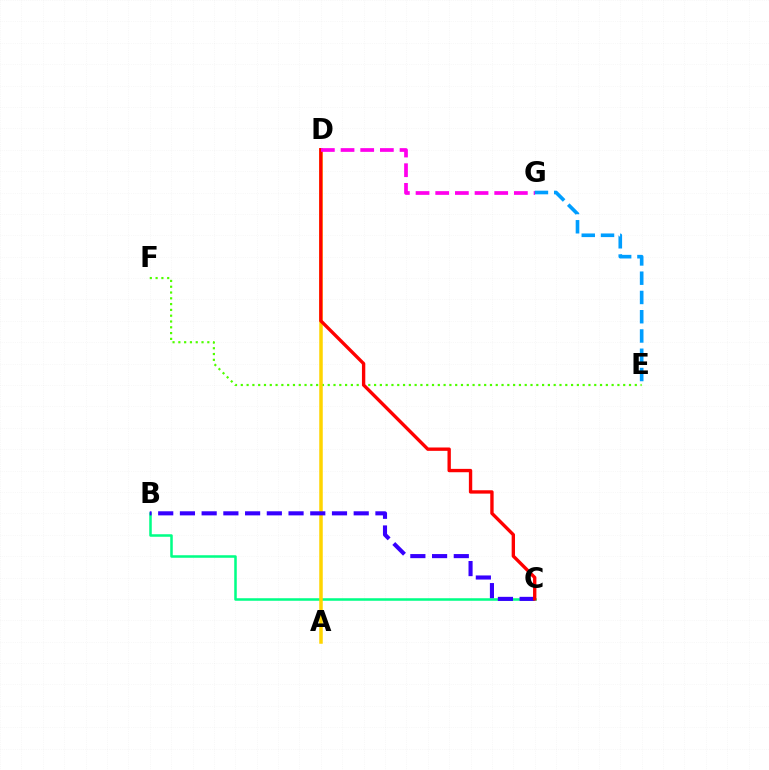{('B', 'C'): [{'color': '#00ff86', 'line_style': 'solid', 'thickness': 1.82}, {'color': '#3700ff', 'line_style': 'dashed', 'thickness': 2.95}], ('E', 'F'): [{'color': '#4fff00', 'line_style': 'dotted', 'thickness': 1.57}], ('A', 'D'): [{'color': '#ffd500', 'line_style': 'solid', 'thickness': 2.52}], ('C', 'D'): [{'color': '#ff0000', 'line_style': 'solid', 'thickness': 2.42}], ('D', 'G'): [{'color': '#ff00ed', 'line_style': 'dashed', 'thickness': 2.67}], ('E', 'G'): [{'color': '#009eff', 'line_style': 'dashed', 'thickness': 2.62}]}